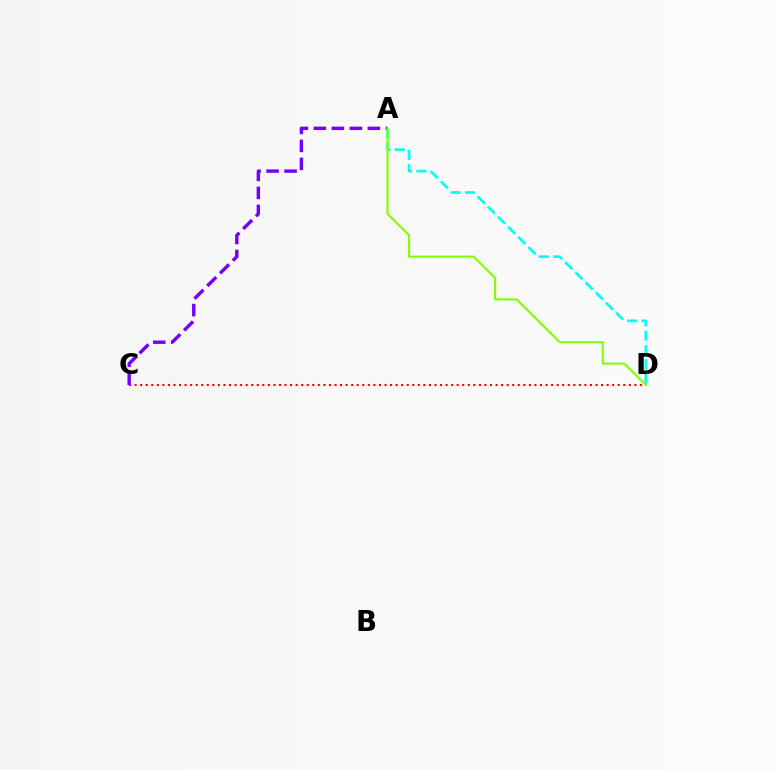{('C', 'D'): [{'color': '#ff0000', 'line_style': 'dotted', 'thickness': 1.51}], ('A', 'D'): [{'color': '#00fff6', 'line_style': 'dashed', 'thickness': 1.95}, {'color': '#84ff00', 'line_style': 'solid', 'thickness': 1.54}], ('A', 'C'): [{'color': '#7200ff', 'line_style': 'dashed', 'thickness': 2.45}]}